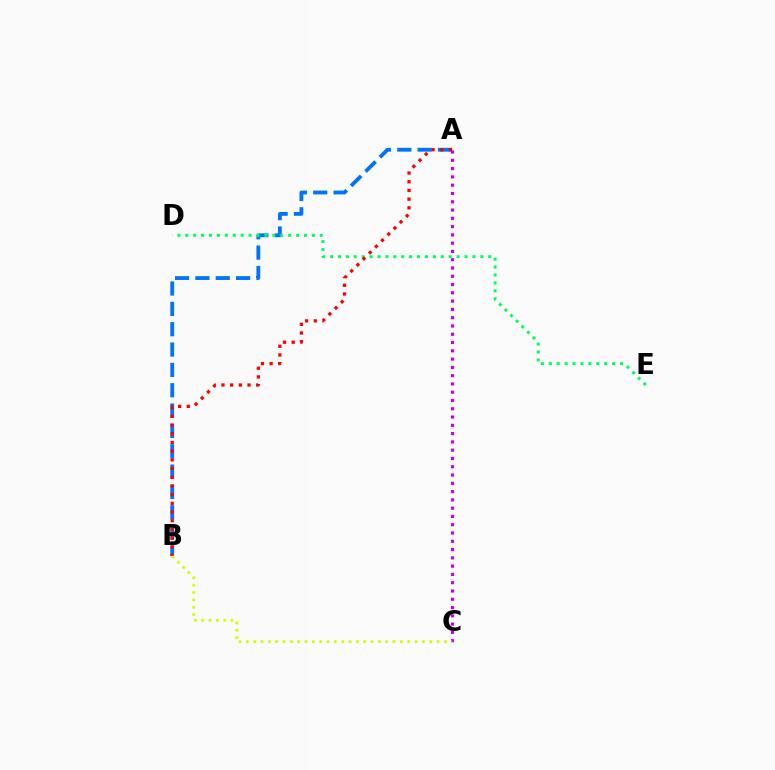{('A', 'B'): [{'color': '#0074ff', 'line_style': 'dashed', 'thickness': 2.76}, {'color': '#ff0000', 'line_style': 'dotted', 'thickness': 2.36}], ('A', 'C'): [{'color': '#b900ff', 'line_style': 'dotted', 'thickness': 2.25}], ('D', 'E'): [{'color': '#00ff5c', 'line_style': 'dotted', 'thickness': 2.15}], ('B', 'C'): [{'color': '#d1ff00', 'line_style': 'dotted', 'thickness': 1.99}]}